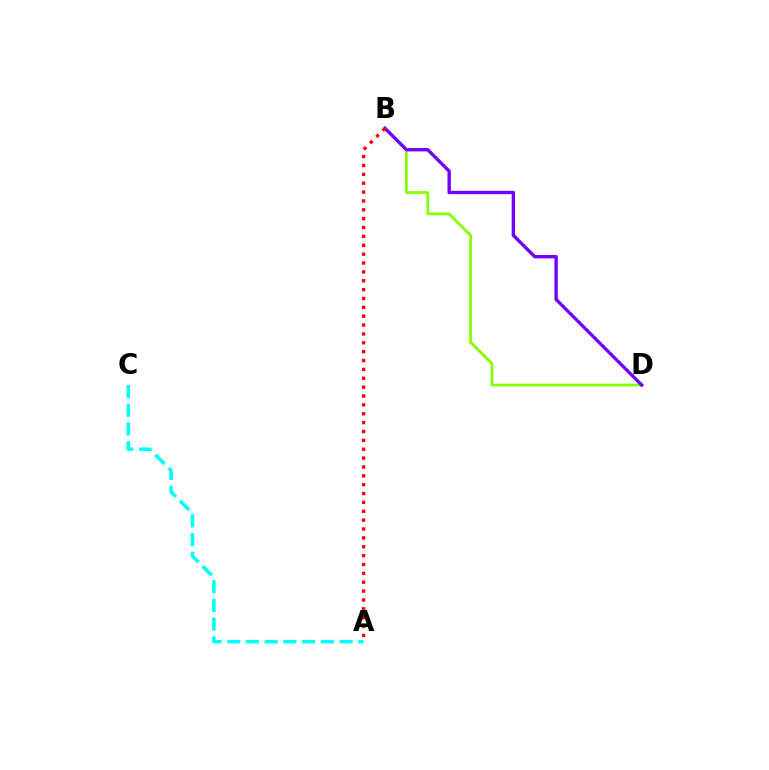{('B', 'D'): [{'color': '#84ff00', 'line_style': 'solid', 'thickness': 1.99}, {'color': '#7200ff', 'line_style': 'solid', 'thickness': 2.41}], ('A', 'B'): [{'color': '#ff0000', 'line_style': 'dotted', 'thickness': 2.41}], ('A', 'C'): [{'color': '#00fff6', 'line_style': 'dashed', 'thickness': 2.54}]}